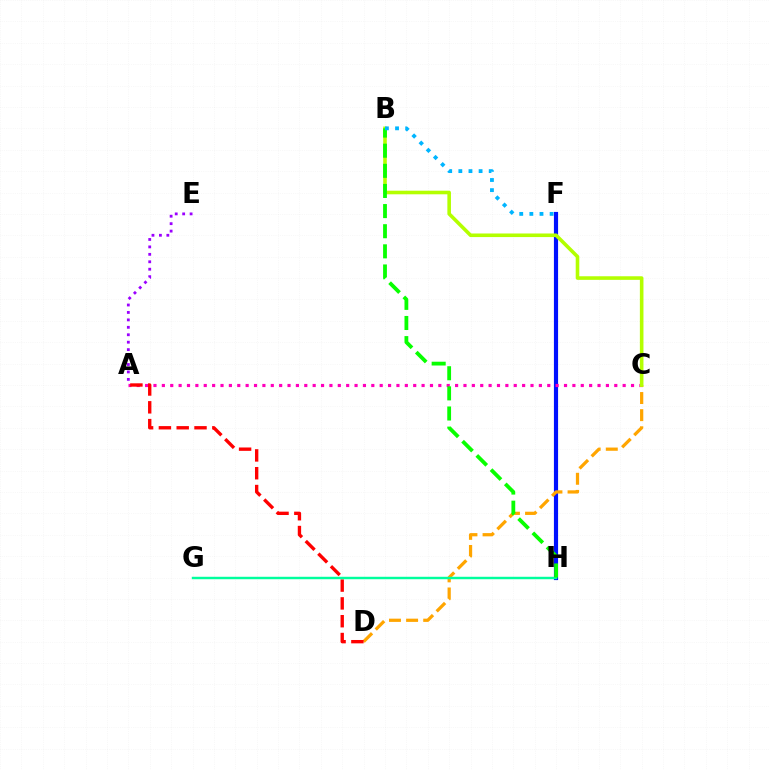{('F', 'H'): [{'color': '#0010ff', 'line_style': 'solid', 'thickness': 3.0}], ('A', 'C'): [{'color': '#ff00bd', 'line_style': 'dotted', 'thickness': 2.28}], ('C', 'D'): [{'color': '#ffa500', 'line_style': 'dashed', 'thickness': 2.33}], ('B', 'C'): [{'color': '#b3ff00', 'line_style': 'solid', 'thickness': 2.58}], ('A', 'D'): [{'color': '#ff0000', 'line_style': 'dashed', 'thickness': 2.42}], ('A', 'E'): [{'color': '#9b00ff', 'line_style': 'dotted', 'thickness': 2.02}], ('G', 'H'): [{'color': '#00ff9d', 'line_style': 'solid', 'thickness': 1.76}], ('B', 'H'): [{'color': '#08ff00', 'line_style': 'dashed', 'thickness': 2.73}], ('B', 'F'): [{'color': '#00b5ff', 'line_style': 'dotted', 'thickness': 2.75}]}